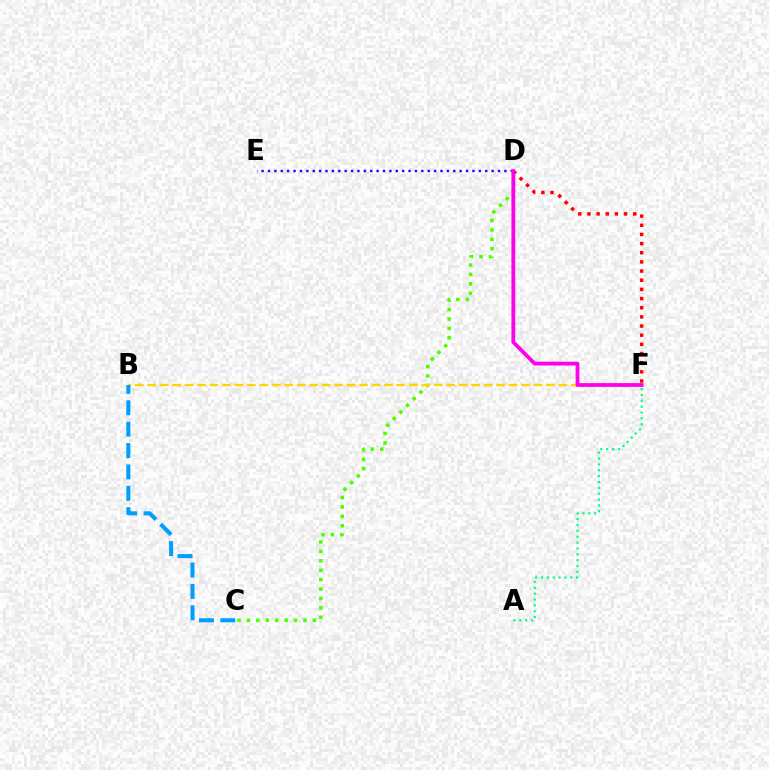{('D', 'E'): [{'color': '#3700ff', 'line_style': 'dotted', 'thickness': 1.74}], ('C', 'D'): [{'color': '#4fff00', 'line_style': 'dotted', 'thickness': 2.56}], ('B', 'F'): [{'color': '#ffd500', 'line_style': 'dashed', 'thickness': 1.69}], ('B', 'C'): [{'color': '#009eff', 'line_style': 'dashed', 'thickness': 2.91}], ('D', 'F'): [{'color': '#ff0000', 'line_style': 'dotted', 'thickness': 2.49}, {'color': '#ff00ed', 'line_style': 'solid', 'thickness': 2.73}], ('A', 'F'): [{'color': '#00ff86', 'line_style': 'dotted', 'thickness': 1.59}]}